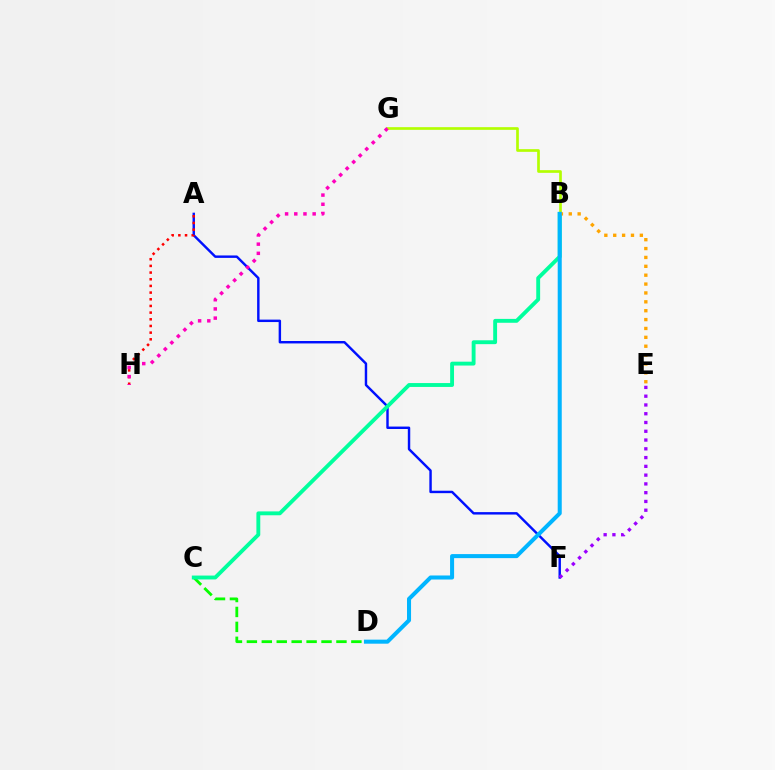{('C', 'D'): [{'color': '#08ff00', 'line_style': 'dashed', 'thickness': 2.03}], ('B', 'G'): [{'color': '#b3ff00', 'line_style': 'solid', 'thickness': 1.93}], ('A', 'F'): [{'color': '#0010ff', 'line_style': 'solid', 'thickness': 1.75}], ('B', 'C'): [{'color': '#00ff9d', 'line_style': 'solid', 'thickness': 2.79}], ('E', 'F'): [{'color': '#9b00ff', 'line_style': 'dotted', 'thickness': 2.38}], ('A', 'H'): [{'color': '#ff0000', 'line_style': 'dotted', 'thickness': 1.81}], ('B', 'E'): [{'color': '#ffa500', 'line_style': 'dotted', 'thickness': 2.41}], ('B', 'D'): [{'color': '#00b5ff', 'line_style': 'solid', 'thickness': 2.91}], ('G', 'H'): [{'color': '#ff00bd', 'line_style': 'dotted', 'thickness': 2.5}]}